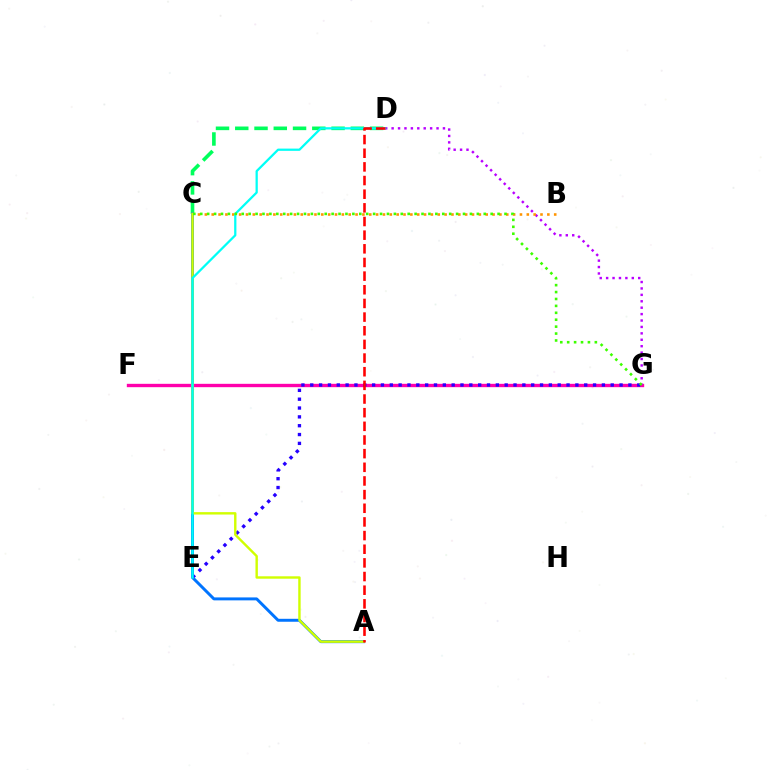{('F', 'G'): [{'color': '#ff00ac', 'line_style': 'solid', 'thickness': 2.42}], ('C', 'D'): [{'color': '#00ff5c', 'line_style': 'dashed', 'thickness': 2.62}], ('D', 'G'): [{'color': '#b900ff', 'line_style': 'dotted', 'thickness': 1.74}], ('E', 'G'): [{'color': '#2500ff', 'line_style': 'dotted', 'thickness': 2.4}], ('A', 'C'): [{'color': '#0074ff', 'line_style': 'solid', 'thickness': 2.12}, {'color': '#d1ff00', 'line_style': 'solid', 'thickness': 1.74}], ('B', 'C'): [{'color': '#ff9400', 'line_style': 'dotted', 'thickness': 1.86}], ('D', 'E'): [{'color': '#00fff6', 'line_style': 'solid', 'thickness': 1.62}], ('A', 'D'): [{'color': '#ff0000', 'line_style': 'dashed', 'thickness': 1.86}], ('C', 'G'): [{'color': '#3dff00', 'line_style': 'dotted', 'thickness': 1.88}]}